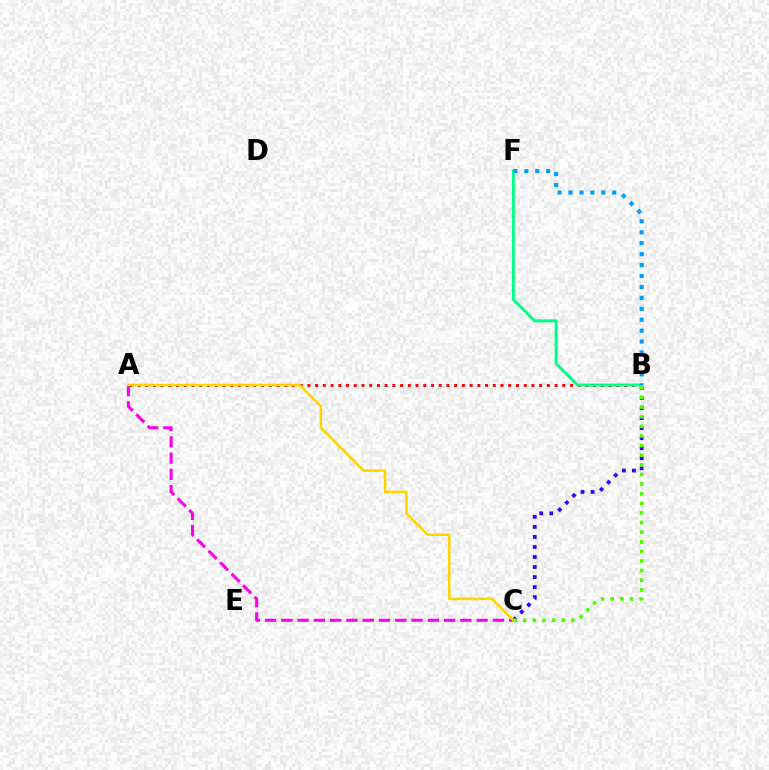{('B', 'C'): [{'color': '#3700ff', 'line_style': 'dotted', 'thickness': 2.73}, {'color': '#4fff00', 'line_style': 'dotted', 'thickness': 2.62}], ('A', 'B'): [{'color': '#ff0000', 'line_style': 'dotted', 'thickness': 2.1}], ('A', 'C'): [{'color': '#ff00ed', 'line_style': 'dashed', 'thickness': 2.21}, {'color': '#ffd500', 'line_style': 'solid', 'thickness': 1.84}], ('B', 'F'): [{'color': '#00ff86', 'line_style': 'solid', 'thickness': 2.13}, {'color': '#009eff', 'line_style': 'dotted', 'thickness': 2.97}]}